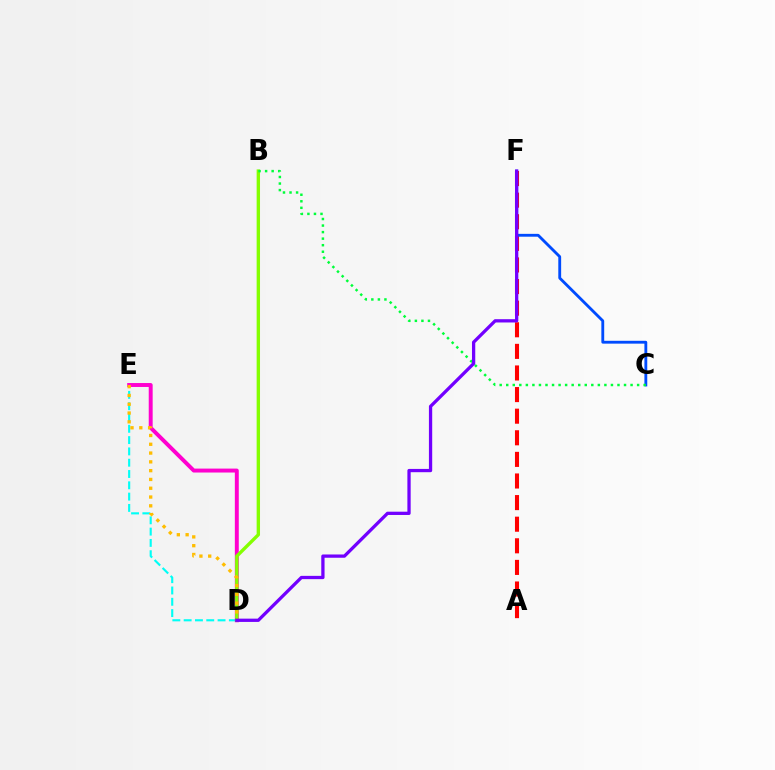{('D', 'E'): [{'color': '#00fff6', 'line_style': 'dashed', 'thickness': 1.54}, {'color': '#ff00cf', 'line_style': 'solid', 'thickness': 2.83}, {'color': '#ffbd00', 'line_style': 'dotted', 'thickness': 2.39}], ('A', 'F'): [{'color': '#ff0000', 'line_style': 'dashed', 'thickness': 2.93}], ('B', 'D'): [{'color': '#84ff00', 'line_style': 'solid', 'thickness': 2.42}], ('C', 'F'): [{'color': '#004bff', 'line_style': 'solid', 'thickness': 2.05}], ('B', 'C'): [{'color': '#00ff39', 'line_style': 'dotted', 'thickness': 1.78}], ('D', 'F'): [{'color': '#7200ff', 'line_style': 'solid', 'thickness': 2.36}]}